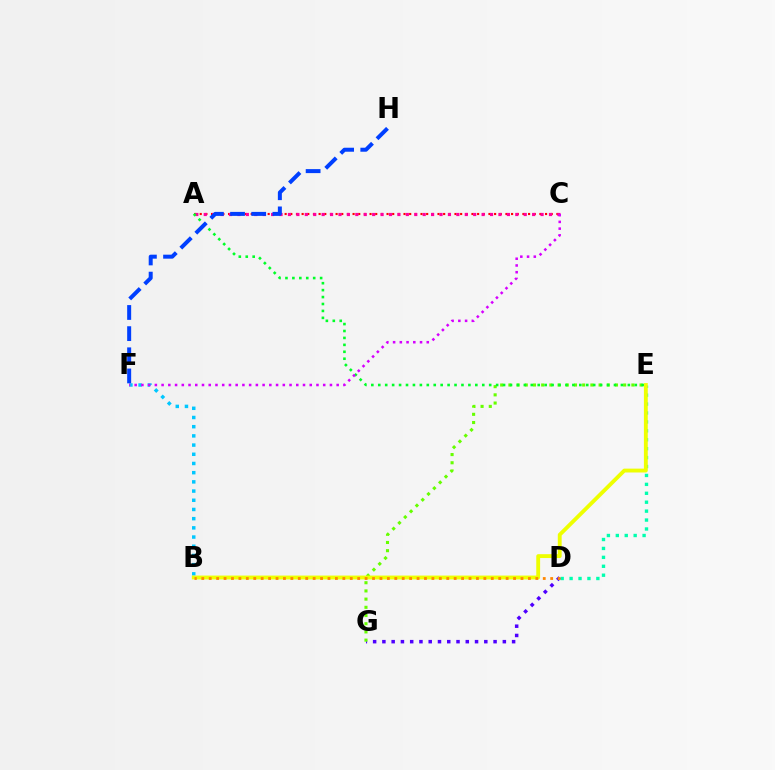{('A', 'C'): [{'color': '#ff0000', 'line_style': 'dotted', 'thickness': 1.54}, {'color': '#ff00a0', 'line_style': 'dotted', 'thickness': 2.29}], ('D', 'G'): [{'color': '#4f00ff', 'line_style': 'dotted', 'thickness': 2.52}], ('B', 'F'): [{'color': '#00c7ff', 'line_style': 'dotted', 'thickness': 2.5}], ('E', 'G'): [{'color': '#66ff00', 'line_style': 'dotted', 'thickness': 2.23}], ('A', 'E'): [{'color': '#00ff27', 'line_style': 'dotted', 'thickness': 1.88}], ('F', 'H'): [{'color': '#003fff', 'line_style': 'dashed', 'thickness': 2.87}], ('D', 'E'): [{'color': '#00ffaf', 'line_style': 'dotted', 'thickness': 2.42}], ('C', 'F'): [{'color': '#d600ff', 'line_style': 'dotted', 'thickness': 1.83}], ('B', 'E'): [{'color': '#eeff00', 'line_style': 'solid', 'thickness': 2.78}], ('B', 'D'): [{'color': '#ff8800', 'line_style': 'dotted', 'thickness': 2.02}]}